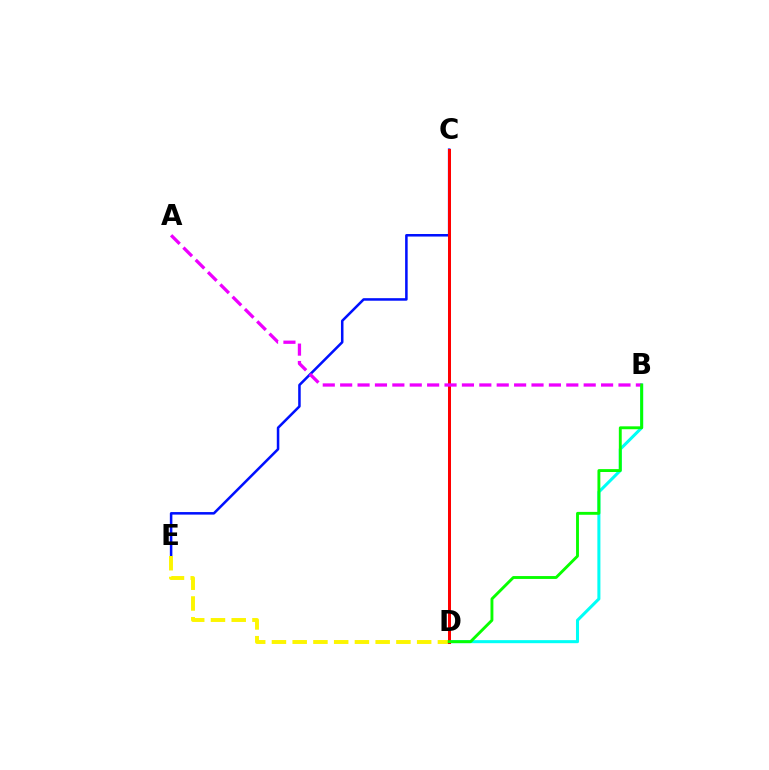{('C', 'E'): [{'color': '#0010ff', 'line_style': 'solid', 'thickness': 1.82}], ('B', 'D'): [{'color': '#00fff6', 'line_style': 'solid', 'thickness': 2.19}, {'color': '#08ff00', 'line_style': 'solid', 'thickness': 2.08}], ('D', 'E'): [{'color': '#fcf500', 'line_style': 'dashed', 'thickness': 2.82}], ('C', 'D'): [{'color': '#ff0000', 'line_style': 'solid', 'thickness': 2.17}], ('A', 'B'): [{'color': '#ee00ff', 'line_style': 'dashed', 'thickness': 2.36}]}